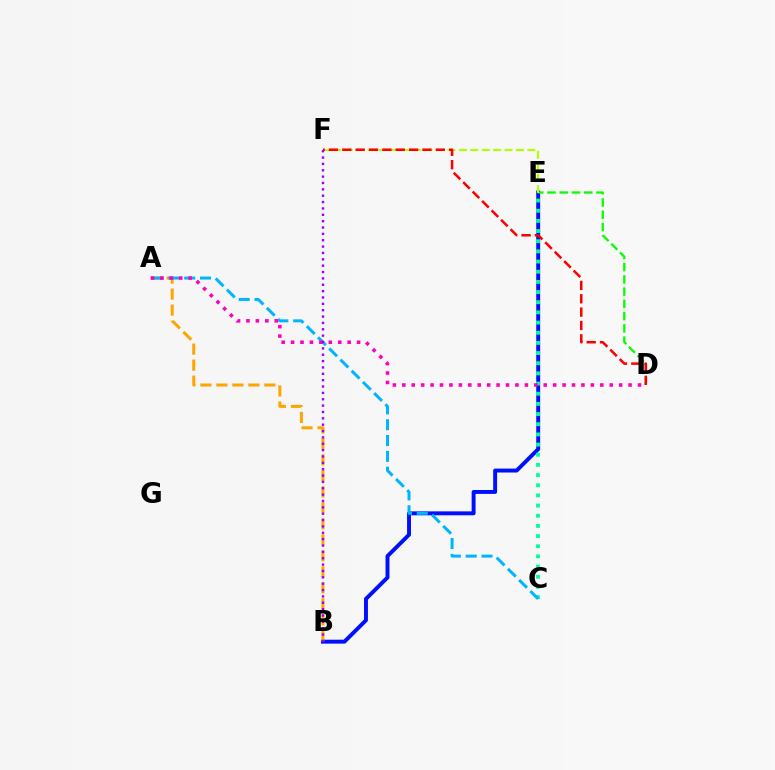{('B', 'E'): [{'color': '#0010ff', 'line_style': 'solid', 'thickness': 2.83}], ('A', 'B'): [{'color': '#ffa500', 'line_style': 'dashed', 'thickness': 2.17}], ('D', 'E'): [{'color': '#08ff00', 'line_style': 'dashed', 'thickness': 1.67}], ('C', 'E'): [{'color': '#00ff9d', 'line_style': 'dotted', 'thickness': 2.76}], ('E', 'F'): [{'color': '#b3ff00', 'line_style': 'dashed', 'thickness': 1.55}], ('A', 'C'): [{'color': '#00b5ff', 'line_style': 'dashed', 'thickness': 2.15}], ('D', 'F'): [{'color': '#ff0000', 'line_style': 'dashed', 'thickness': 1.81}], ('A', 'D'): [{'color': '#ff00bd', 'line_style': 'dotted', 'thickness': 2.56}], ('B', 'F'): [{'color': '#9b00ff', 'line_style': 'dotted', 'thickness': 1.73}]}